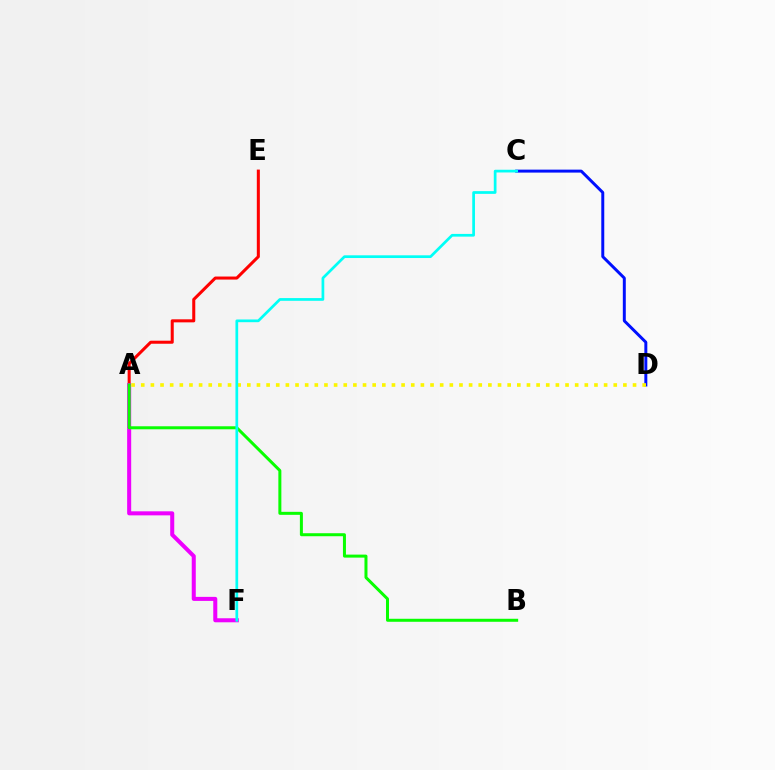{('C', 'D'): [{'color': '#0010ff', 'line_style': 'solid', 'thickness': 2.13}], ('A', 'E'): [{'color': '#ff0000', 'line_style': 'solid', 'thickness': 2.19}], ('A', 'F'): [{'color': '#ee00ff', 'line_style': 'solid', 'thickness': 2.9}], ('A', 'B'): [{'color': '#08ff00', 'line_style': 'solid', 'thickness': 2.16}], ('A', 'D'): [{'color': '#fcf500', 'line_style': 'dotted', 'thickness': 2.62}], ('C', 'F'): [{'color': '#00fff6', 'line_style': 'solid', 'thickness': 1.96}]}